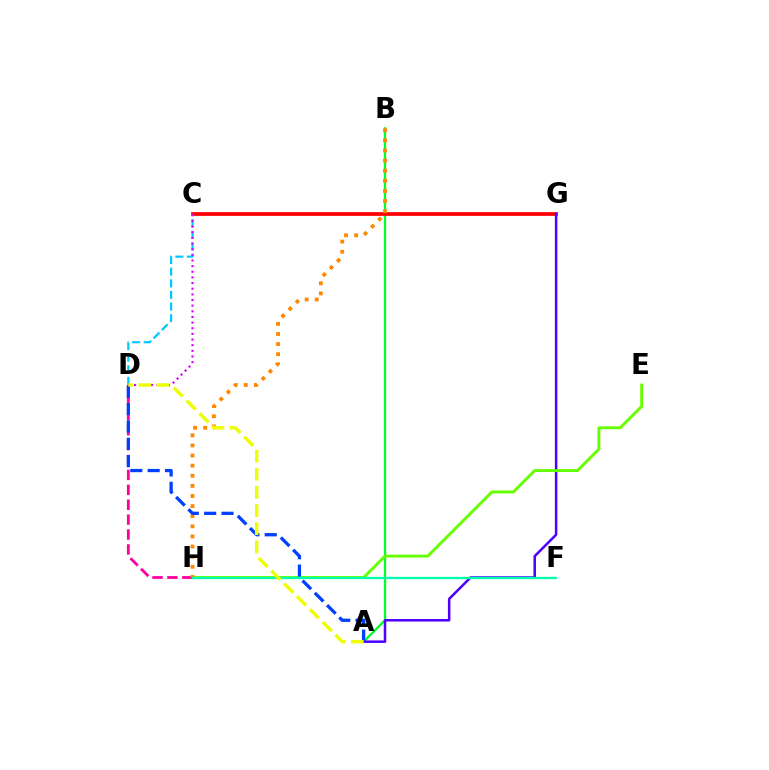{('A', 'B'): [{'color': '#00ff27', 'line_style': 'solid', 'thickness': 1.64}], ('C', 'G'): [{'color': '#ff0000', 'line_style': 'solid', 'thickness': 2.68}], ('A', 'G'): [{'color': '#4f00ff', 'line_style': 'solid', 'thickness': 1.82}], ('E', 'H'): [{'color': '#66ff00', 'line_style': 'solid', 'thickness': 2.09}], ('D', 'H'): [{'color': '#ff00a0', 'line_style': 'dashed', 'thickness': 2.02}], ('B', 'H'): [{'color': '#ff8800', 'line_style': 'dotted', 'thickness': 2.75}], ('C', 'D'): [{'color': '#00c7ff', 'line_style': 'dashed', 'thickness': 1.58}, {'color': '#d600ff', 'line_style': 'dotted', 'thickness': 1.53}], ('A', 'D'): [{'color': '#003fff', 'line_style': 'dashed', 'thickness': 2.36}, {'color': '#eeff00', 'line_style': 'dashed', 'thickness': 2.47}], ('F', 'H'): [{'color': '#00ffaf', 'line_style': 'solid', 'thickness': 1.64}]}